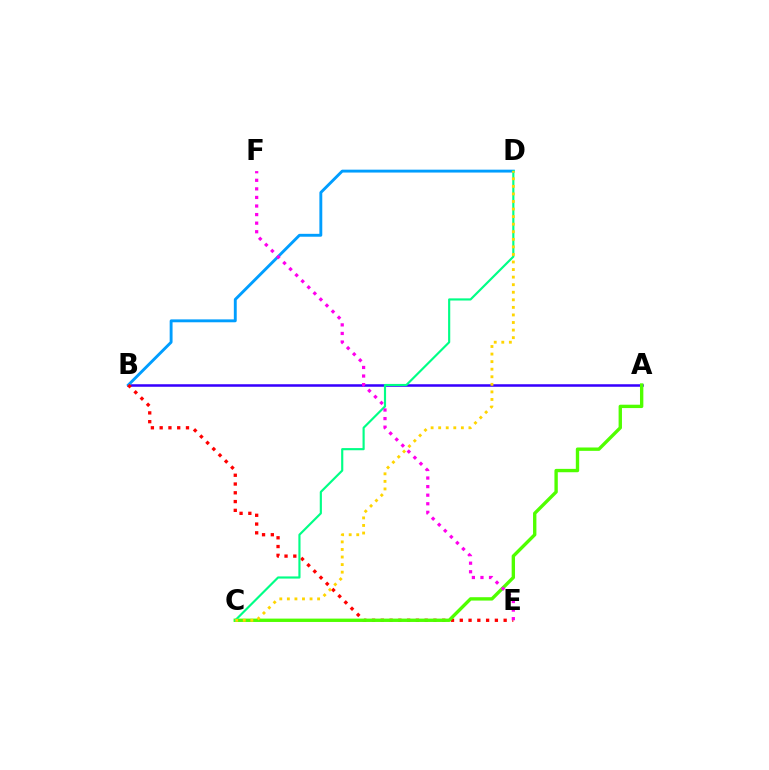{('A', 'B'): [{'color': '#3700ff', 'line_style': 'solid', 'thickness': 1.82}], ('B', 'D'): [{'color': '#009eff', 'line_style': 'solid', 'thickness': 2.08}], ('B', 'E'): [{'color': '#ff0000', 'line_style': 'dotted', 'thickness': 2.38}], ('A', 'C'): [{'color': '#4fff00', 'line_style': 'solid', 'thickness': 2.42}], ('C', 'D'): [{'color': '#00ff86', 'line_style': 'solid', 'thickness': 1.55}, {'color': '#ffd500', 'line_style': 'dotted', 'thickness': 2.06}], ('E', 'F'): [{'color': '#ff00ed', 'line_style': 'dotted', 'thickness': 2.33}]}